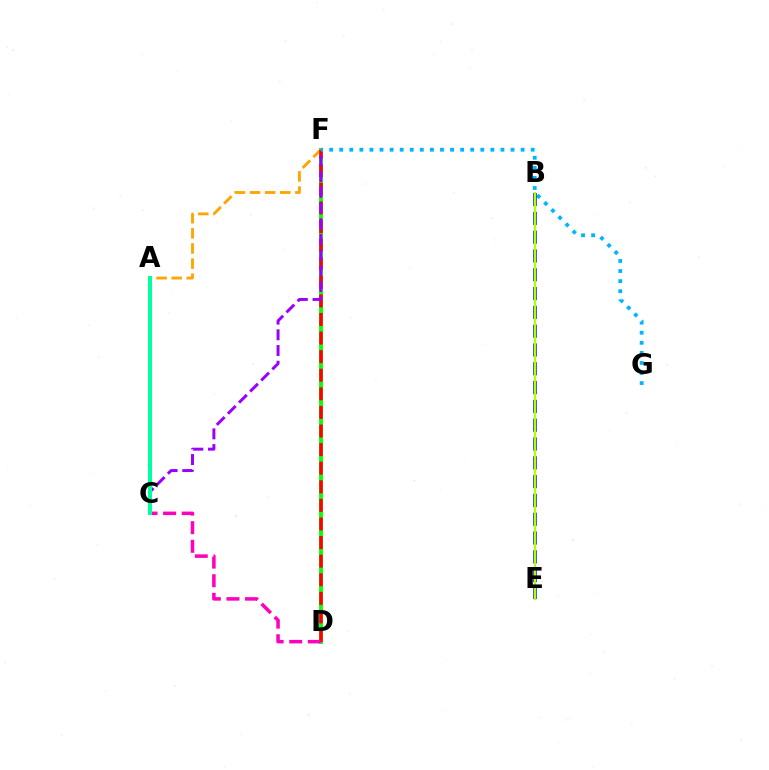{('D', 'F'): [{'color': '#08ff00', 'line_style': 'solid', 'thickness': 2.79}, {'color': '#ff0000', 'line_style': 'dashed', 'thickness': 2.53}], ('A', 'F'): [{'color': '#ffa500', 'line_style': 'dashed', 'thickness': 2.06}], ('C', 'F'): [{'color': '#9b00ff', 'line_style': 'dashed', 'thickness': 2.13}], ('C', 'D'): [{'color': '#ff00bd', 'line_style': 'dashed', 'thickness': 2.53}], ('F', 'G'): [{'color': '#00b5ff', 'line_style': 'dotted', 'thickness': 2.74}], ('A', 'C'): [{'color': '#00ff9d', 'line_style': 'solid', 'thickness': 2.88}], ('B', 'E'): [{'color': '#0010ff', 'line_style': 'dashed', 'thickness': 2.55}, {'color': '#b3ff00', 'line_style': 'solid', 'thickness': 1.62}]}